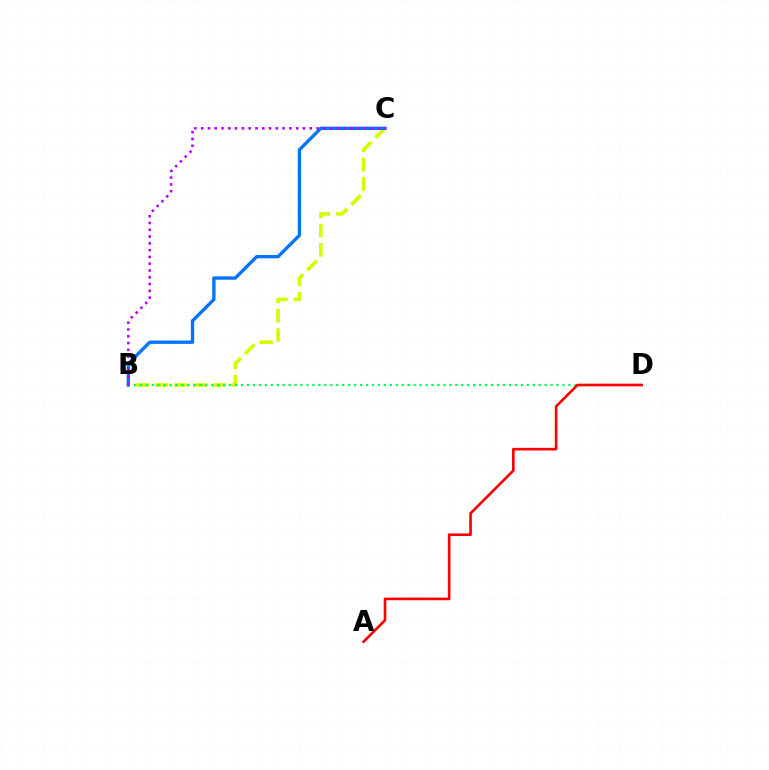{('B', 'C'): [{'color': '#d1ff00', 'line_style': 'dashed', 'thickness': 2.61}, {'color': '#0074ff', 'line_style': 'solid', 'thickness': 2.41}, {'color': '#b900ff', 'line_style': 'dotted', 'thickness': 1.84}], ('B', 'D'): [{'color': '#00ff5c', 'line_style': 'dotted', 'thickness': 1.62}], ('A', 'D'): [{'color': '#ff0000', 'line_style': 'solid', 'thickness': 1.9}]}